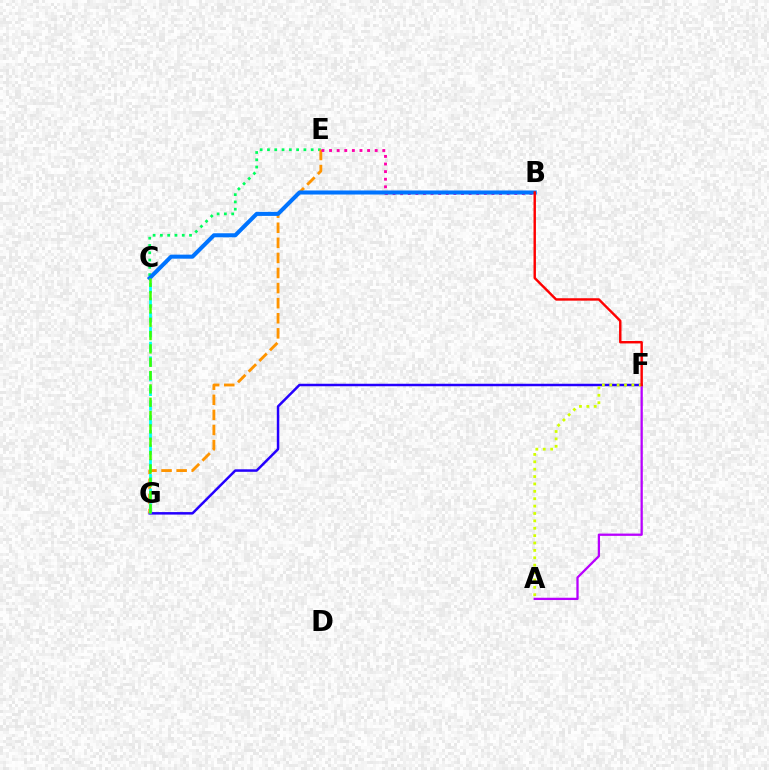{('F', 'G'): [{'color': '#2500ff', 'line_style': 'solid', 'thickness': 1.8}], ('C', 'E'): [{'color': '#00ff5c', 'line_style': 'dotted', 'thickness': 1.98}], ('E', 'G'): [{'color': '#ff9400', 'line_style': 'dashed', 'thickness': 2.05}], ('B', 'E'): [{'color': '#ff00ac', 'line_style': 'dotted', 'thickness': 2.07}], ('A', 'F'): [{'color': '#b900ff', 'line_style': 'solid', 'thickness': 1.65}, {'color': '#d1ff00', 'line_style': 'dotted', 'thickness': 2.01}], ('B', 'C'): [{'color': '#0074ff', 'line_style': 'solid', 'thickness': 2.91}], ('C', 'G'): [{'color': '#00fff6', 'line_style': 'dashed', 'thickness': 1.99}, {'color': '#3dff00', 'line_style': 'dashed', 'thickness': 1.81}], ('B', 'F'): [{'color': '#ff0000', 'line_style': 'solid', 'thickness': 1.74}]}